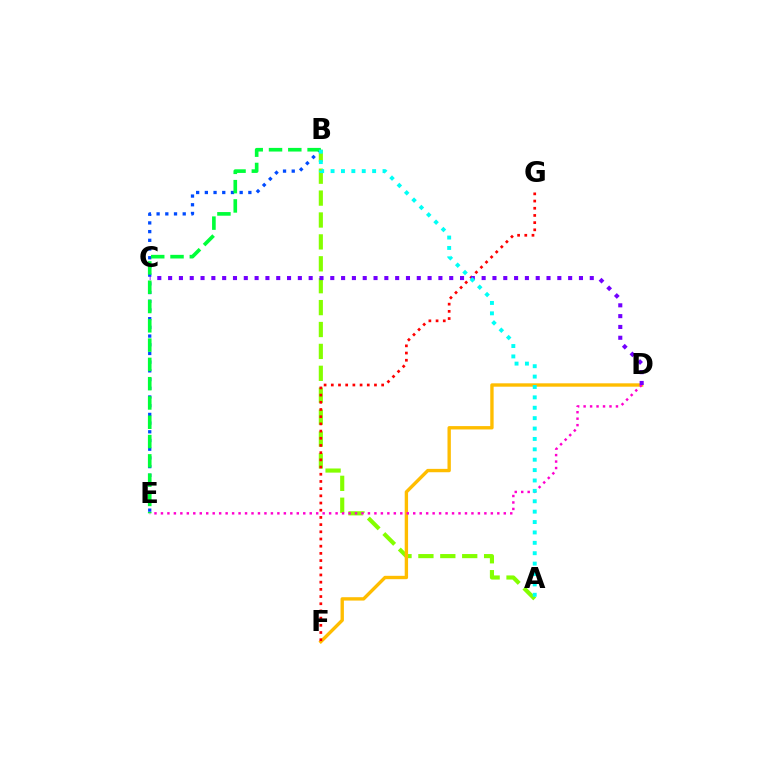{('A', 'B'): [{'color': '#84ff00', 'line_style': 'dashed', 'thickness': 2.98}, {'color': '#00fff6', 'line_style': 'dotted', 'thickness': 2.82}], ('B', 'E'): [{'color': '#004bff', 'line_style': 'dotted', 'thickness': 2.36}, {'color': '#00ff39', 'line_style': 'dashed', 'thickness': 2.62}], ('D', 'F'): [{'color': '#ffbd00', 'line_style': 'solid', 'thickness': 2.42}], ('F', 'G'): [{'color': '#ff0000', 'line_style': 'dotted', 'thickness': 1.95}], ('D', 'E'): [{'color': '#ff00cf', 'line_style': 'dotted', 'thickness': 1.76}], ('C', 'D'): [{'color': '#7200ff', 'line_style': 'dotted', 'thickness': 2.94}]}